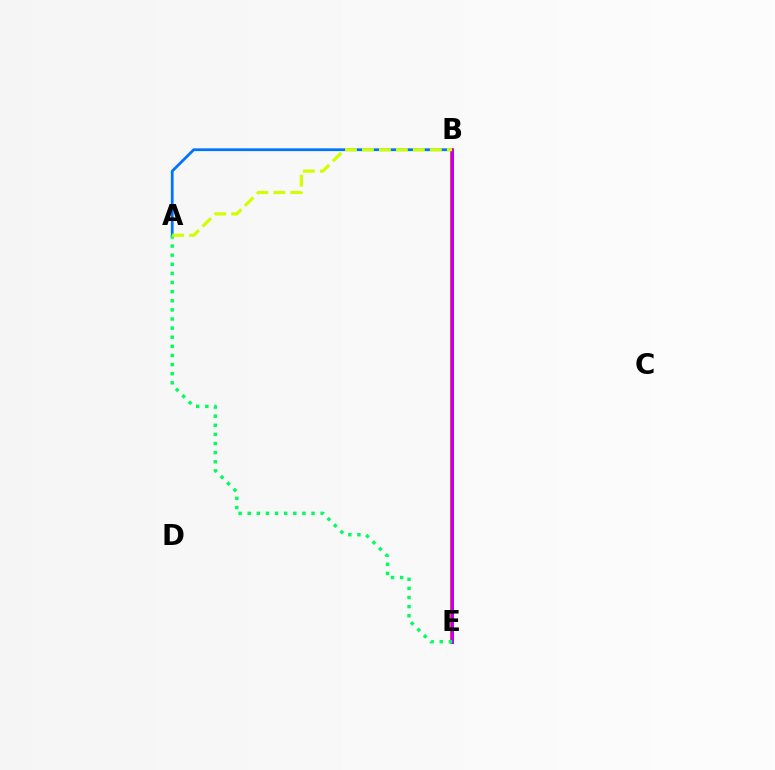{('A', 'B'): [{'color': '#0074ff', 'line_style': 'solid', 'thickness': 2.0}, {'color': '#d1ff00', 'line_style': 'dashed', 'thickness': 2.31}], ('B', 'E'): [{'color': '#ff0000', 'line_style': 'solid', 'thickness': 2.52}, {'color': '#b900ff', 'line_style': 'solid', 'thickness': 2.17}], ('A', 'E'): [{'color': '#00ff5c', 'line_style': 'dotted', 'thickness': 2.48}]}